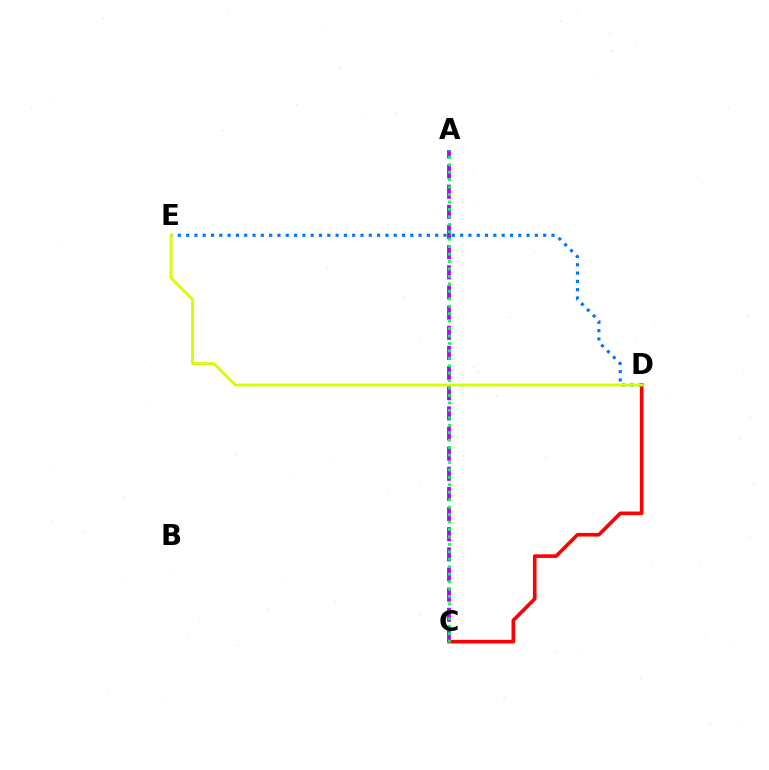{('C', 'D'): [{'color': '#ff0000', 'line_style': 'solid', 'thickness': 2.6}], ('D', 'E'): [{'color': '#0074ff', 'line_style': 'dotted', 'thickness': 2.26}, {'color': '#d1ff00', 'line_style': 'solid', 'thickness': 2.02}], ('A', 'C'): [{'color': '#b900ff', 'line_style': 'dashed', 'thickness': 2.74}, {'color': '#00ff5c', 'line_style': 'dotted', 'thickness': 2.02}]}